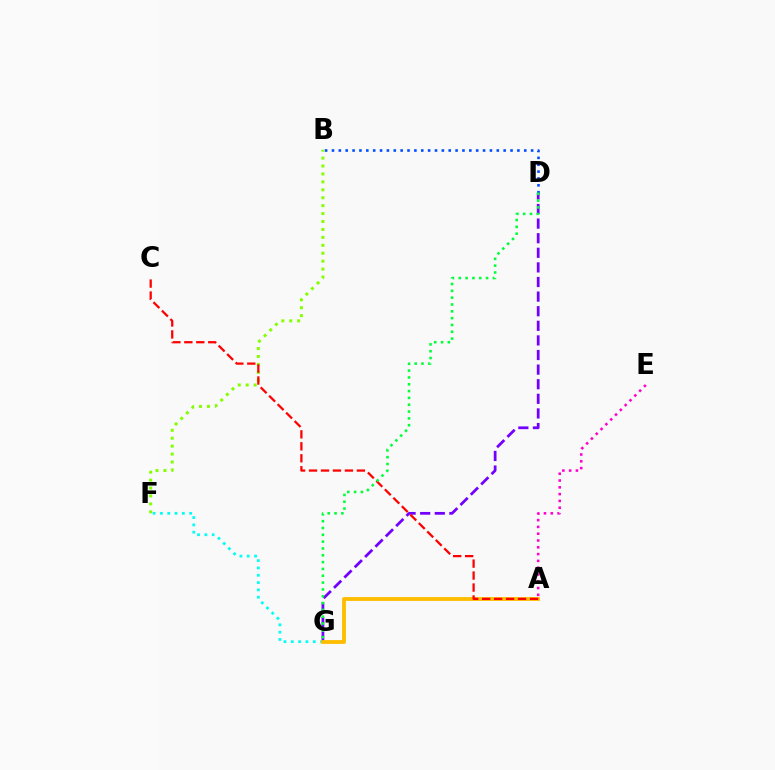{('B', 'F'): [{'color': '#84ff00', 'line_style': 'dotted', 'thickness': 2.15}], ('F', 'G'): [{'color': '#00fff6', 'line_style': 'dotted', 'thickness': 1.99}], ('D', 'G'): [{'color': '#7200ff', 'line_style': 'dashed', 'thickness': 1.98}, {'color': '#00ff39', 'line_style': 'dotted', 'thickness': 1.85}], ('A', 'G'): [{'color': '#ffbd00', 'line_style': 'solid', 'thickness': 2.76}], ('B', 'D'): [{'color': '#004bff', 'line_style': 'dotted', 'thickness': 1.87}], ('A', 'C'): [{'color': '#ff0000', 'line_style': 'dashed', 'thickness': 1.62}], ('A', 'E'): [{'color': '#ff00cf', 'line_style': 'dotted', 'thickness': 1.85}]}